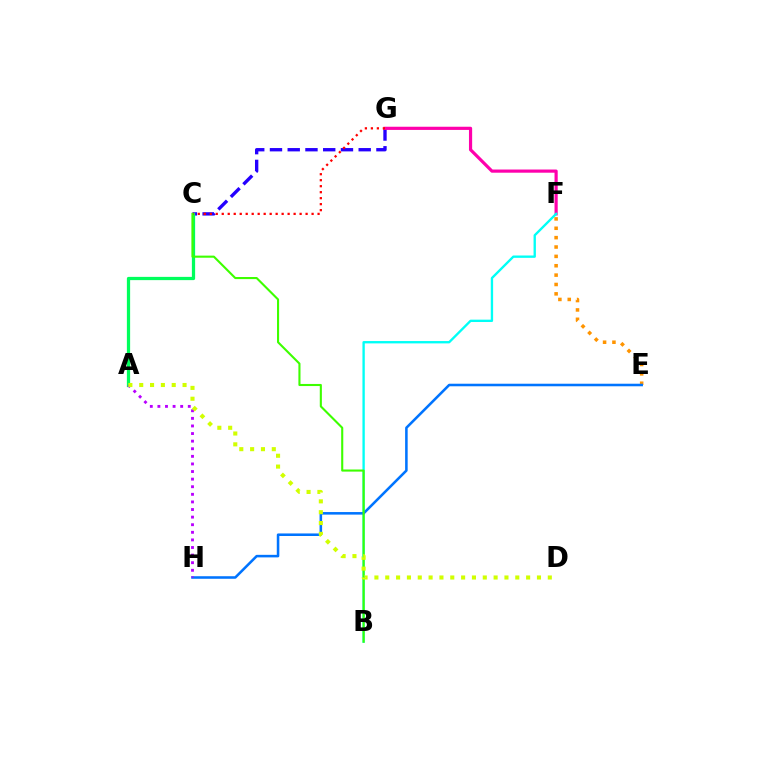{('C', 'G'): [{'color': '#2500ff', 'line_style': 'dashed', 'thickness': 2.41}, {'color': '#ff0000', 'line_style': 'dotted', 'thickness': 1.63}], ('F', 'G'): [{'color': '#ff00ac', 'line_style': 'solid', 'thickness': 2.29}], ('B', 'F'): [{'color': '#00fff6', 'line_style': 'solid', 'thickness': 1.69}], ('A', 'C'): [{'color': '#00ff5c', 'line_style': 'solid', 'thickness': 2.34}], ('E', 'F'): [{'color': '#ff9400', 'line_style': 'dotted', 'thickness': 2.55}], ('E', 'H'): [{'color': '#0074ff', 'line_style': 'solid', 'thickness': 1.84}], ('B', 'C'): [{'color': '#3dff00', 'line_style': 'solid', 'thickness': 1.51}], ('A', 'H'): [{'color': '#b900ff', 'line_style': 'dotted', 'thickness': 2.06}], ('A', 'D'): [{'color': '#d1ff00', 'line_style': 'dotted', 'thickness': 2.94}]}